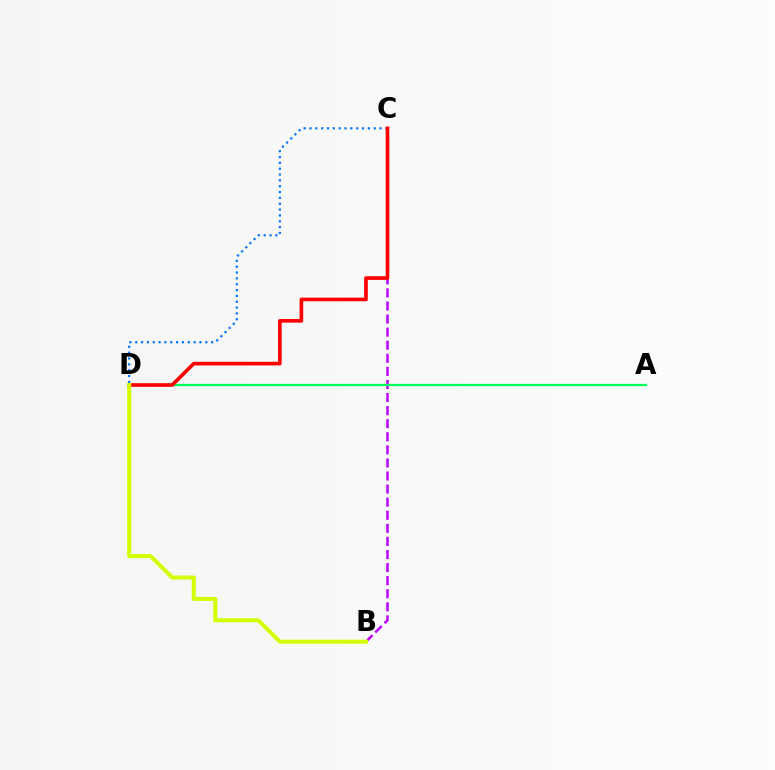{('B', 'C'): [{'color': '#b900ff', 'line_style': 'dashed', 'thickness': 1.78}], ('C', 'D'): [{'color': '#0074ff', 'line_style': 'dotted', 'thickness': 1.59}, {'color': '#ff0000', 'line_style': 'solid', 'thickness': 2.62}], ('A', 'D'): [{'color': '#00ff5c', 'line_style': 'solid', 'thickness': 1.63}], ('B', 'D'): [{'color': '#d1ff00', 'line_style': 'solid', 'thickness': 2.9}]}